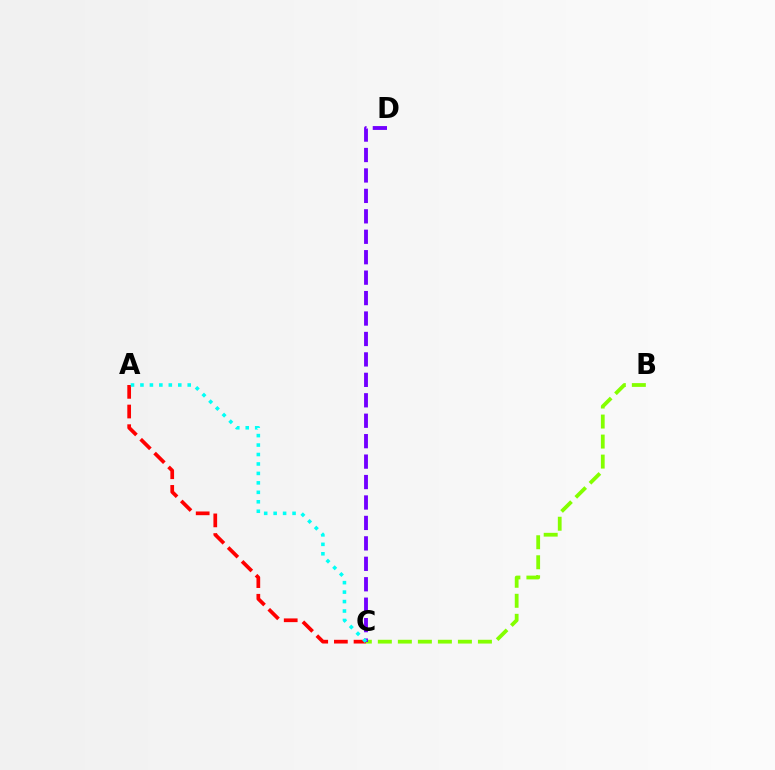{('B', 'C'): [{'color': '#84ff00', 'line_style': 'dashed', 'thickness': 2.72}], ('C', 'D'): [{'color': '#7200ff', 'line_style': 'dashed', 'thickness': 2.78}], ('A', 'C'): [{'color': '#ff0000', 'line_style': 'dashed', 'thickness': 2.67}, {'color': '#00fff6', 'line_style': 'dotted', 'thickness': 2.57}]}